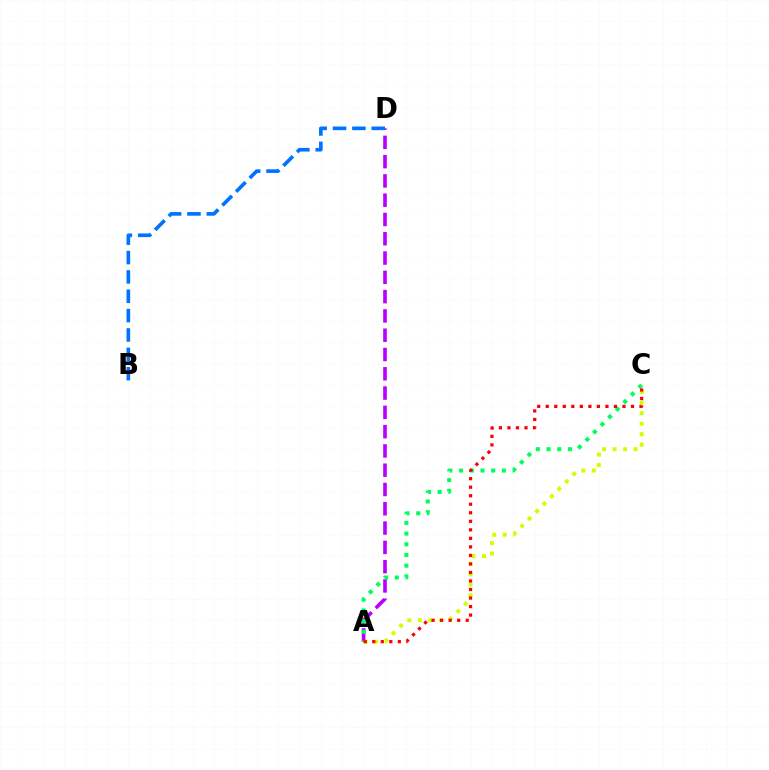{('A', 'C'): [{'color': '#d1ff00', 'line_style': 'dotted', 'thickness': 2.86}, {'color': '#00ff5c', 'line_style': 'dotted', 'thickness': 2.91}, {'color': '#ff0000', 'line_style': 'dotted', 'thickness': 2.32}], ('A', 'D'): [{'color': '#b900ff', 'line_style': 'dashed', 'thickness': 2.62}], ('B', 'D'): [{'color': '#0074ff', 'line_style': 'dashed', 'thickness': 2.63}]}